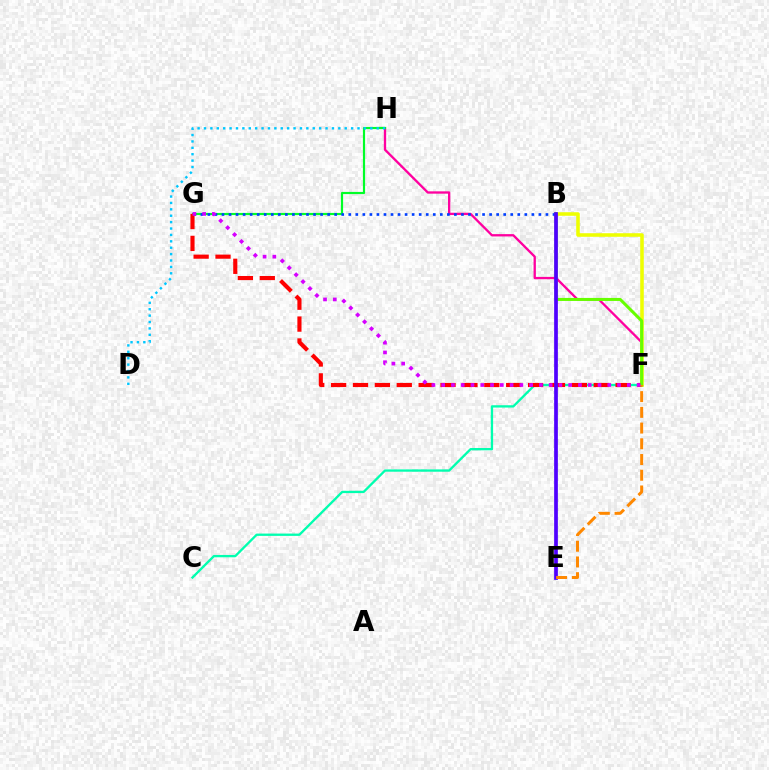{('F', 'H'): [{'color': '#ff00a0', 'line_style': 'solid', 'thickness': 1.67}], ('B', 'F'): [{'color': '#eeff00', 'line_style': 'solid', 'thickness': 2.57}, {'color': '#66ff00', 'line_style': 'solid', 'thickness': 2.18}], ('G', 'H'): [{'color': '#00ff27', 'line_style': 'solid', 'thickness': 1.57}], ('B', 'G'): [{'color': '#003fff', 'line_style': 'dotted', 'thickness': 1.91}], ('C', 'F'): [{'color': '#00ffaf', 'line_style': 'solid', 'thickness': 1.67}], ('F', 'G'): [{'color': '#ff0000', 'line_style': 'dashed', 'thickness': 2.97}, {'color': '#d600ff', 'line_style': 'dotted', 'thickness': 2.65}], ('D', 'H'): [{'color': '#00c7ff', 'line_style': 'dotted', 'thickness': 1.74}], ('B', 'E'): [{'color': '#4f00ff', 'line_style': 'solid', 'thickness': 2.67}], ('E', 'F'): [{'color': '#ff8800', 'line_style': 'dashed', 'thickness': 2.14}]}